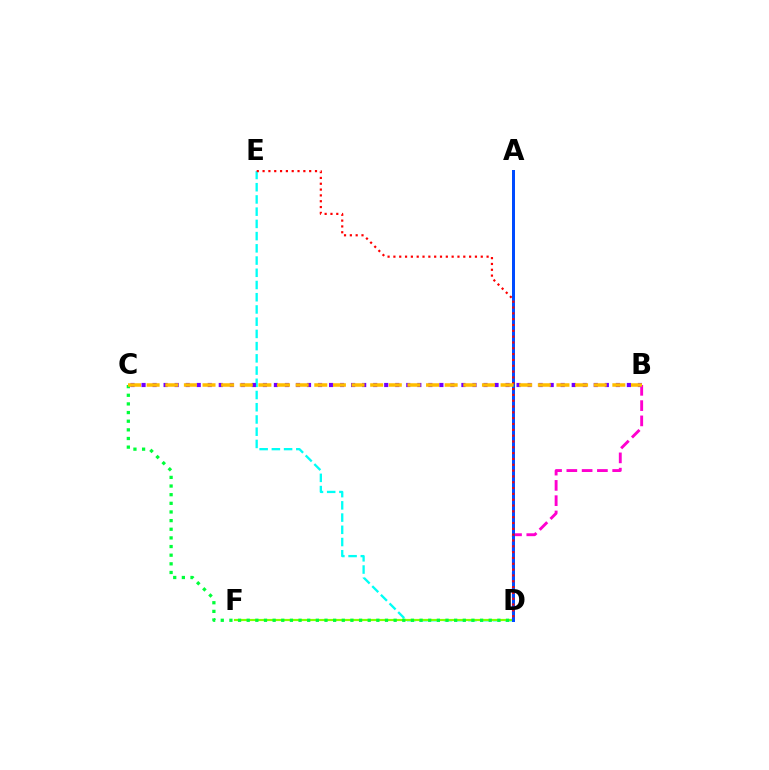{('D', 'E'): [{'color': '#00fff6', 'line_style': 'dashed', 'thickness': 1.66}, {'color': '#ff0000', 'line_style': 'dotted', 'thickness': 1.58}], ('B', 'D'): [{'color': '#ff00cf', 'line_style': 'dashed', 'thickness': 2.08}], ('B', 'C'): [{'color': '#7200ff', 'line_style': 'dotted', 'thickness': 3.0}, {'color': '#ffbd00', 'line_style': 'dashed', 'thickness': 2.53}], ('D', 'F'): [{'color': '#84ff00', 'line_style': 'solid', 'thickness': 1.56}], ('C', 'D'): [{'color': '#00ff39', 'line_style': 'dotted', 'thickness': 2.35}], ('A', 'D'): [{'color': '#004bff', 'line_style': 'solid', 'thickness': 2.16}]}